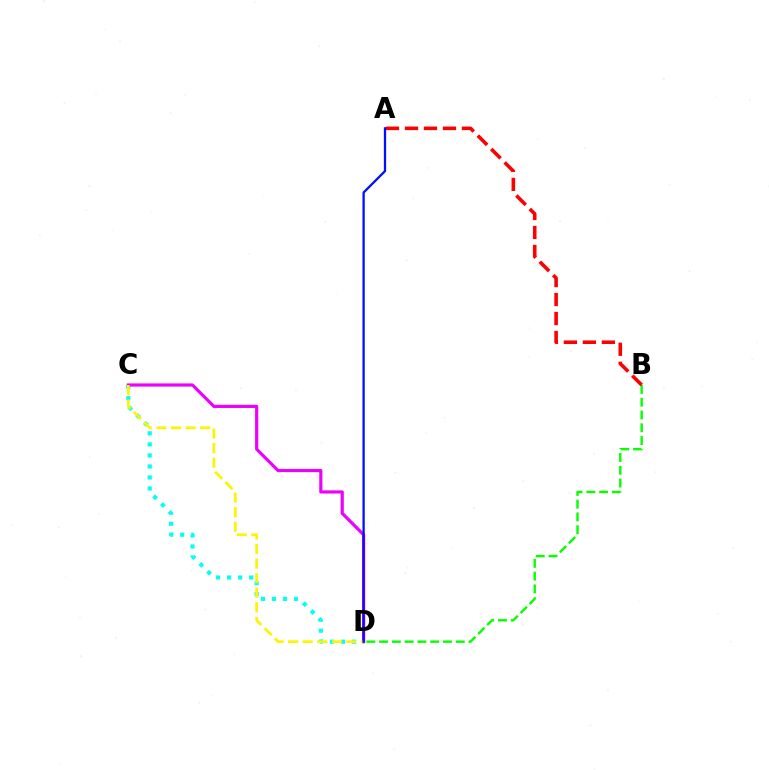{('C', 'D'): [{'color': '#00fff6', 'line_style': 'dotted', 'thickness': 3.0}, {'color': '#ee00ff', 'line_style': 'solid', 'thickness': 2.28}, {'color': '#fcf500', 'line_style': 'dashed', 'thickness': 1.98}], ('B', 'D'): [{'color': '#08ff00', 'line_style': 'dashed', 'thickness': 1.74}], ('A', 'B'): [{'color': '#ff0000', 'line_style': 'dashed', 'thickness': 2.58}], ('A', 'D'): [{'color': '#0010ff', 'line_style': 'solid', 'thickness': 1.65}]}